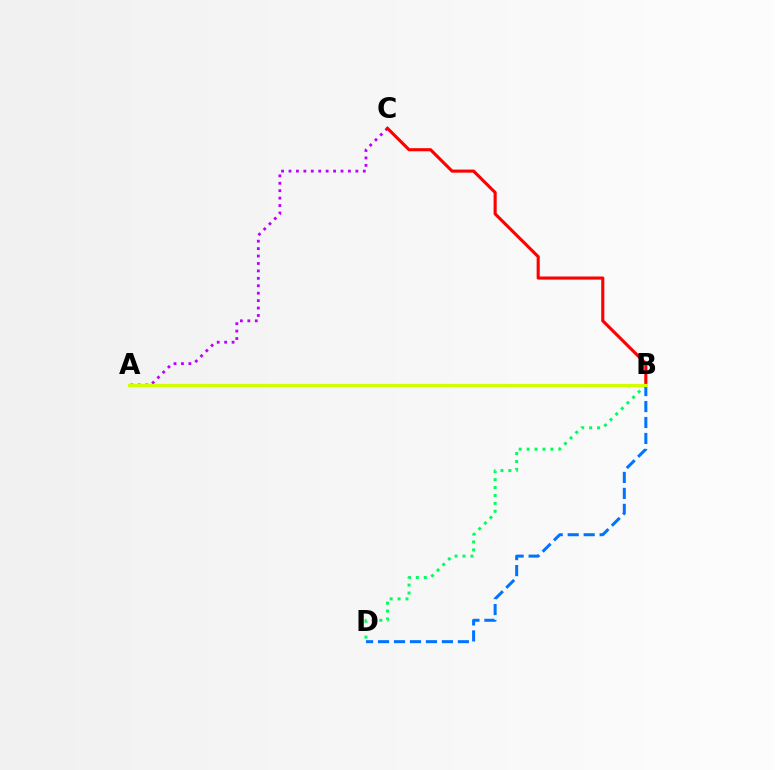{('A', 'C'): [{'color': '#b900ff', 'line_style': 'dotted', 'thickness': 2.02}], ('B', 'D'): [{'color': '#00ff5c', 'line_style': 'dotted', 'thickness': 2.15}, {'color': '#0074ff', 'line_style': 'dashed', 'thickness': 2.17}], ('B', 'C'): [{'color': '#ff0000', 'line_style': 'solid', 'thickness': 2.24}], ('A', 'B'): [{'color': '#d1ff00', 'line_style': 'solid', 'thickness': 2.34}]}